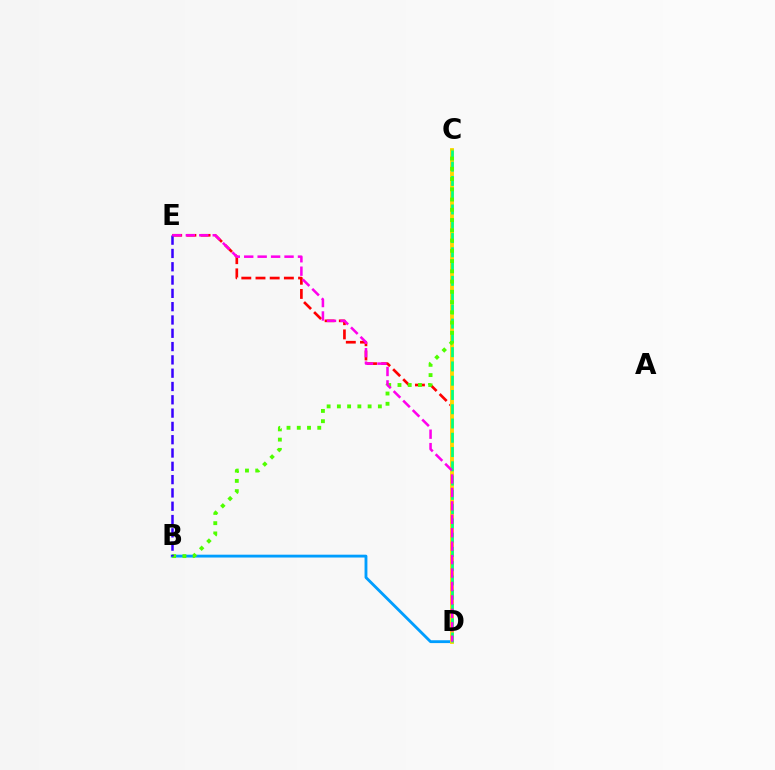{('B', 'D'): [{'color': '#009eff', 'line_style': 'solid', 'thickness': 2.05}], ('D', 'E'): [{'color': '#ff0000', 'line_style': 'dashed', 'thickness': 1.93}, {'color': '#ff00ed', 'line_style': 'dashed', 'thickness': 1.83}], ('C', 'D'): [{'color': '#ffd500', 'line_style': 'solid', 'thickness': 2.78}, {'color': '#00ff86', 'line_style': 'dashed', 'thickness': 1.94}], ('B', 'C'): [{'color': '#4fff00', 'line_style': 'dotted', 'thickness': 2.78}], ('B', 'E'): [{'color': '#3700ff', 'line_style': 'dashed', 'thickness': 1.81}]}